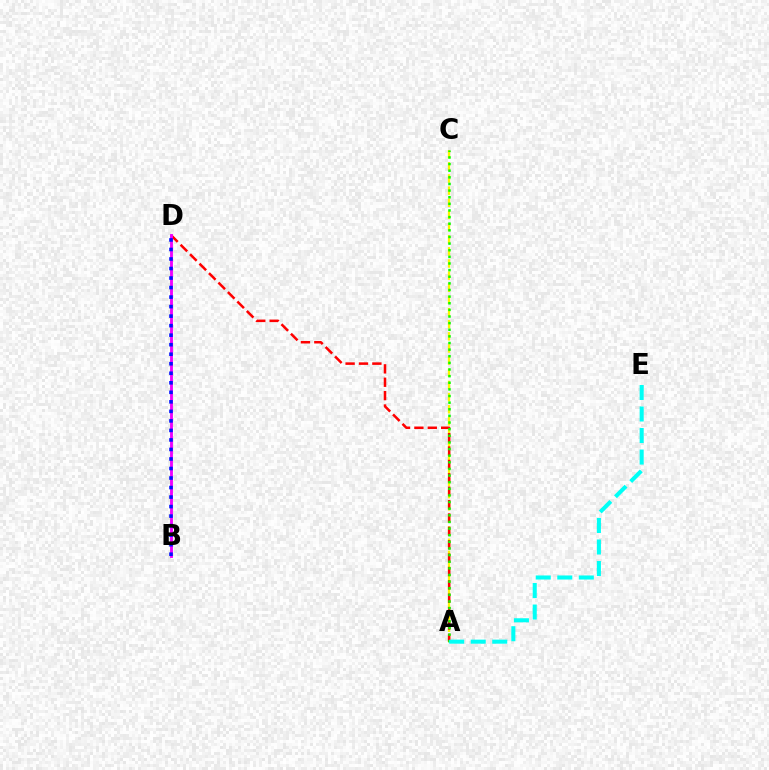{('A', 'C'): [{'color': '#fcf500', 'line_style': 'dashed', 'thickness': 1.65}, {'color': '#08ff00', 'line_style': 'dotted', 'thickness': 1.8}], ('A', 'D'): [{'color': '#ff0000', 'line_style': 'dashed', 'thickness': 1.82}], ('B', 'D'): [{'color': '#ee00ff', 'line_style': 'solid', 'thickness': 2.05}, {'color': '#0010ff', 'line_style': 'dotted', 'thickness': 2.59}], ('A', 'E'): [{'color': '#00fff6', 'line_style': 'dashed', 'thickness': 2.93}]}